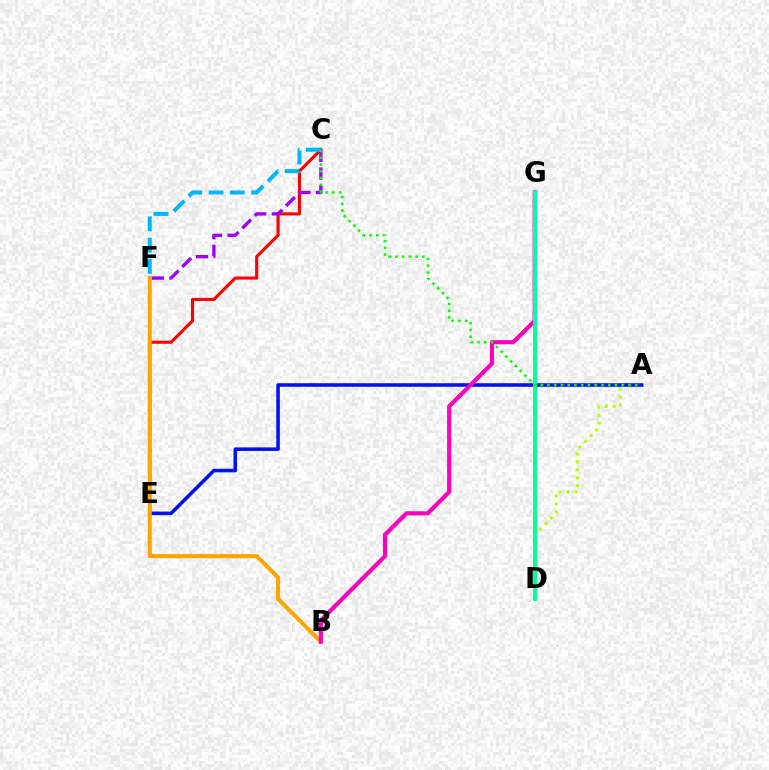{('C', 'E'): [{'color': '#ff0000', 'line_style': 'solid', 'thickness': 2.23}], ('A', 'D'): [{'color': '#b3ff00', 'line_style': 'dotted', 'thickness': 2.16}], ('C', 'F'): [{'color': '#9b00ff', 'line_style': 'dashed', 'thickness': 2.4}, {'color': '#00b5ff', 'line_style': 'dashed', 'thickness': 2.89}], ('A', 'E'): [{'color': '#0010ff', 'line_style': 'solid', 'thickness': 2.56}], ('B', 'F'): [{'color': '#ffa500', 'line_style': 'solid', 'thickness': 2.92}], ('B', 'G'): [{'color': '#ff00bd', 'line_style': 'solid', 'thickness': 2.98}], ('D', 'G'): [{'color': '#00ff9d', 'line_style': 'solid', 'thickness': 2.86}], ('A', 'C'): [{'color': '#08ff00', 'line_style': 'dotted', 'thickness': 1.83}]}